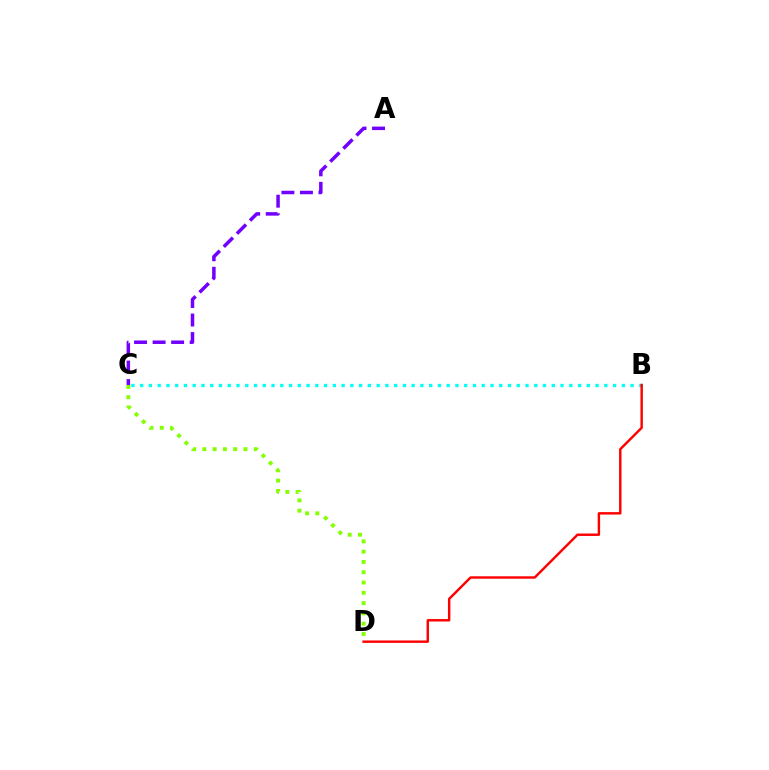{('B', 'C'): [{'color': '#00fff6', 'line_style': 'dotted', 'thickness': 2.38}], ('B', 'D'): [{'color': '#ff0000', 'line_style': 'solid', 'thickness': 1.75}], ('C', 'D'): [{'color': '#84ff00', 'line_style': 'dotted', 'thickness': 2.8}], ('A', 'C'): [{'color': '#7200ff', 'line_style': 'dashed', 'thickness': 2.52}]}